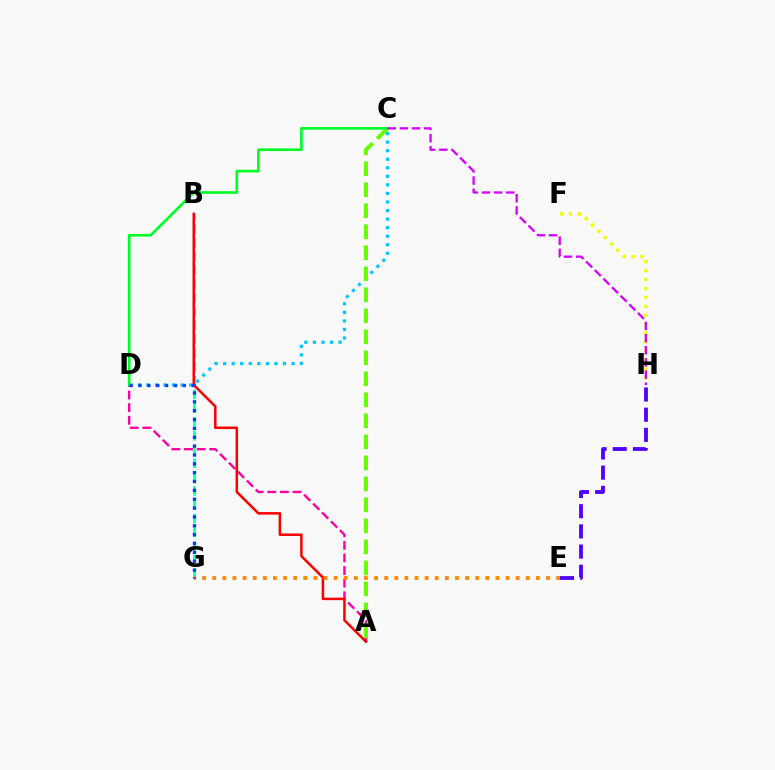{('C', 'D'): [{'color': '#00c7ff', 'line_style': 'dotted', 'thickness': 2.32}, {'color': '#00ff27', 'line_style': 'solid', 'thickness': 1.92}], ('A', 'D'): [{'color': '#ff00a0', 'line_style': 'dashed', 'thickness': 1.71}], ('A', 'C'): [{'color': '#66ff00', 'line_style': 'dashed', 'thickness': 2.85}], ('F', 'H'): [{'color': '#eeff00', 'line_style': 'dotted', 'thickness': 2.43}], ('E', 'H'): [{'color': '#4f00ff', 'line_style': 'dashed', 'thickness': 2.74}], ('B', 'G'): [{'color': '#00ffaf', 'line_style': 'dashed', 'thickness': 1.87}], ('A', 'B'): [{'color': '#ff0000', 'line_style': 'solid', 'thickness': 1.8}], ('E', 'G'): [{'color': '#ff8800', 'line_style': 'dotted', 'thickness': 2.75}], ('C', 'H'): [{'color': '#d600ff', 'line_style': 'dashed', 'thickness': 1.65}], ('D', 'G'): [{'color': '#003fff', 'line_style': 'dotted', 'thickness': 2.41}]}